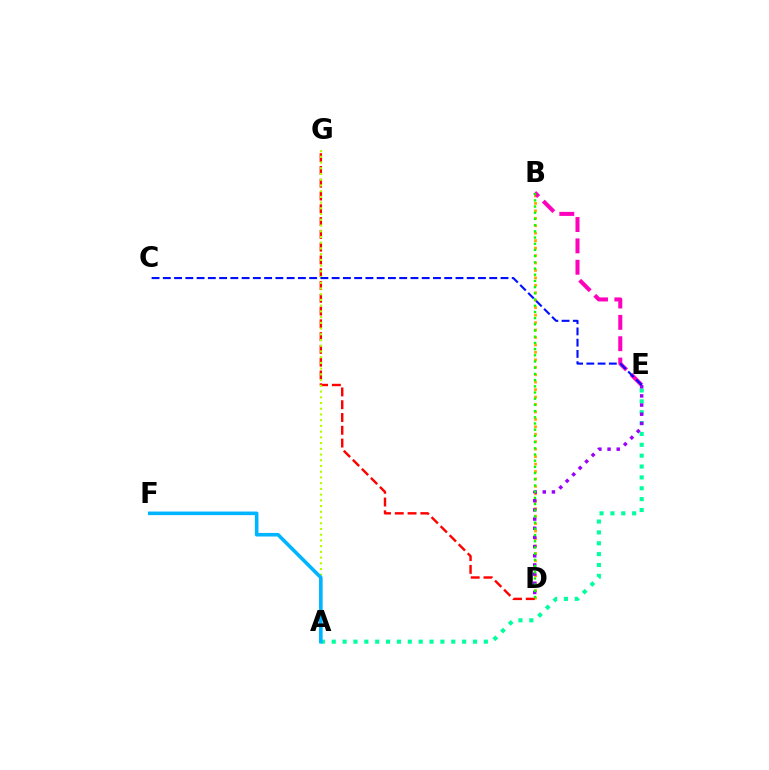{('B', 'D'): [{'color': '#ffa500', 'line_style': 'dotted', 'thickness': 2.02}, {'color': '#08ff00', 'line_style': 'dotted', 'thickness': 1.68}], ('B', 'E'): [{'color': '#ff00bd', 'line_style': 'dashed', 'thickness': 2.9}], ('A', 'E'): [{'color': '#00ff9d', 'line_style': 'dotted', 'thickness': 2.95}], ('D', 'E'): [{'color': '#9b00ff', 'line_style': 'dotted', 'thickness': 2.49}], ('D', 'G'): [{'color': '#ff0000', 'line_style': 'dashed', 'thickness': 1.74}], ('A', 'G'): [{'color': '#b3ff00', 'line_style': 'dotted', 'thickness': 1.56}], ('A', 'F'): [{'color': '#00b5ff', 'line_style': 'solid', 'thickness': 2.58}], ('C', 'E'): [{'color': '#0010ff', 'line_style': 'dashed', 'thickness': 1.53}]}